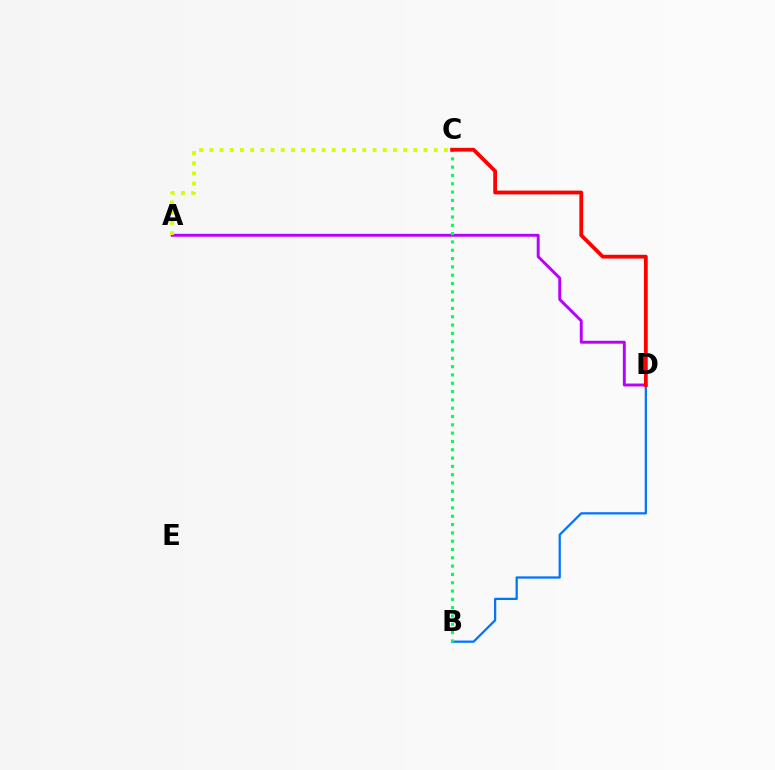{('A', 'D'): [{'color': '#b900ff', 'line_style': 'solid', 'thickness': 2.1}], ('A', 'C'): [{'color': '#d1ff00', 'line_style': 'dotted', 'thickness': 2.77}], ('B', 'D'): [{'color': '#0074ff', 'line_style': 'solid', 'thickness': 1.62}], ('B', 'C'): [{'color': '#00ff5c', 'line_style': 'dotted', 'thickness': 2.26}], ('C', 'D'): [{'color': '#ff0000', 'line_style': 'solid', 'thickness': 2.74}]}